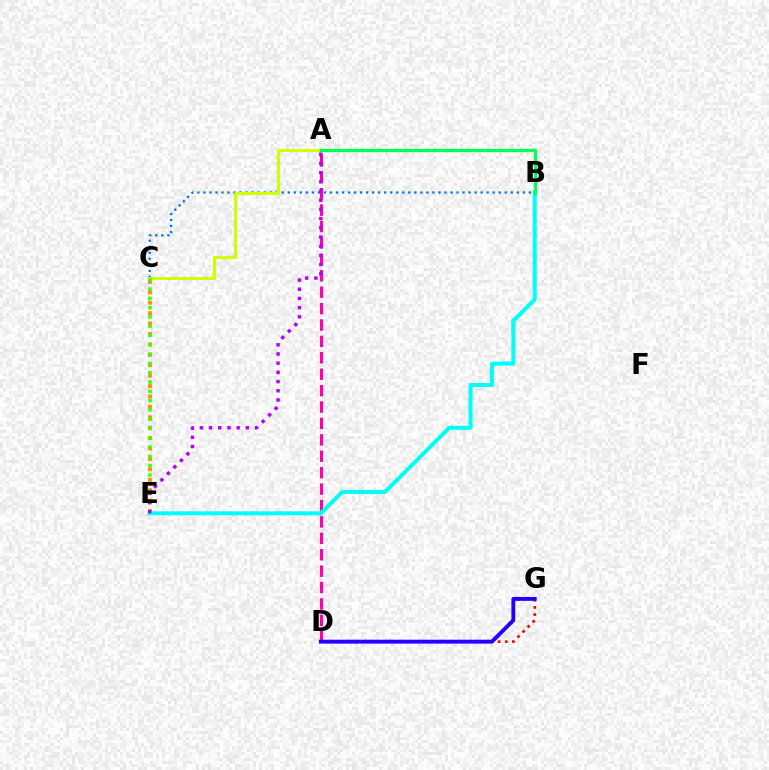{('D', 'G'): [{'color': '#ff0000', 'line_style': 'dotted', 'thickness': 1.95}, {'color': '#2500ff', 'line_style': 'solid', 'thickness': 2.81}], ('B', 'C'): [{'color': '#0074ff', 'line_style': 'dotted', 'thickness': 1.64}], ('A', 'D'): [{'color': '#ff00ac', 'line_style': 'dashed', 'thickness': 2.23}], ('A', 'C'): [{'color': '#d1ff00', 'line_style': 'solid', 'thickness': 2.17}], ('B', 'E'): [{'color': '#00fff6', 'line_style': 'solid', 'thickness': 2.89}], ('C', 'E'): [{'color': '#ff9400', 'line_style': 'dotted', 'thickness': 2.83}, {'color': '#3dff00', 'line_style': 'dotted', 'thickness': 2.53}], ('A', 'E'): [{'color': '#b900ff', 'line_style': 'dotted', 'thickness': 2.5}], ('A', 'B'): [{'color': '#00ff5c', 'line_style': 'solid', 'thickness': 2.34}]}